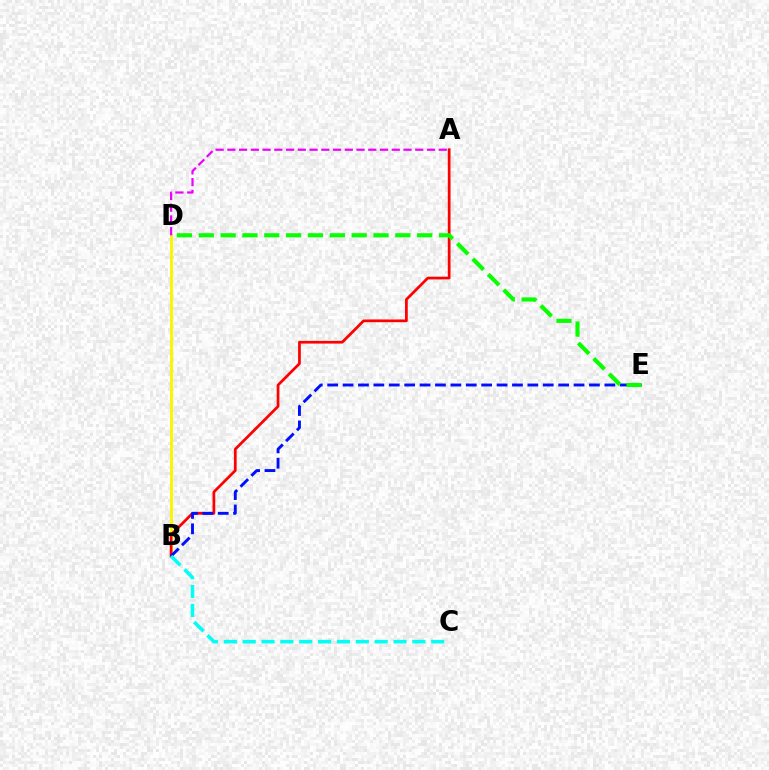{('B', 'D'): [{'color': '#fcf500', 'line_style': 'solid', 'thickness': 2.1}], ('A', 'B'): [{'color': '#ff0000', 'line_style': 'solid', 'thickness': 1.96}], ('B', 'E'): [{'color': '#0010ff', 'line_style': 'dashed', 'thickness': 2.09}], ('B', 'C'): [{'color': '#00fff6', 'line_style': 'dashed', 'thickness': 2.56}], ('A', 'D'): [{'color': '#ee00ff', 'line_style': 'dashed', 'thickness': 1.6}], ('D', 'E'): [{'color': '#08ff00', 'line_style': 'dashed', 'thickness': 2.97}]}